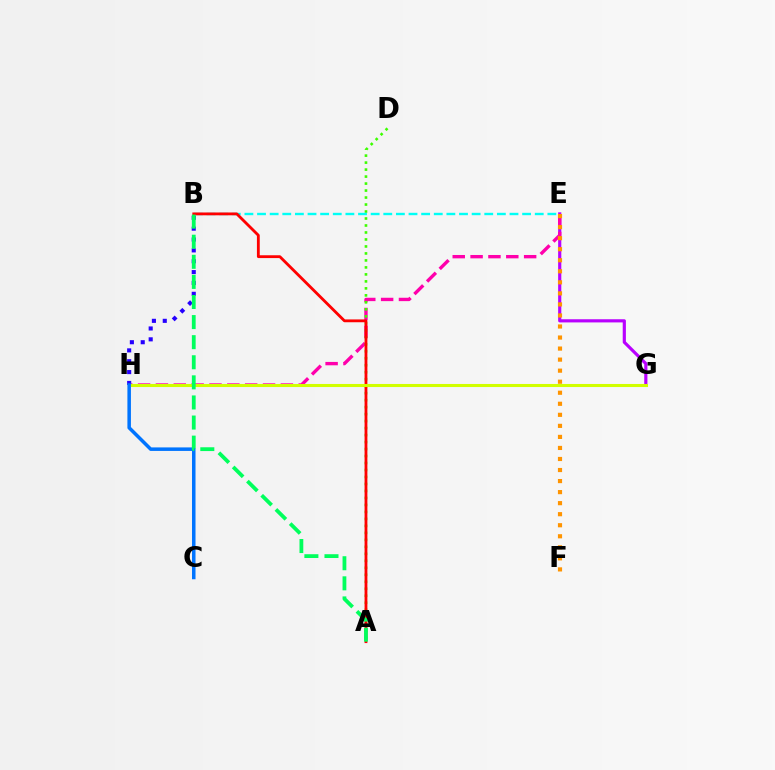{('E', 'G'): [{'color': '#b900ff', 'line_style': 'solid', 'thickness': 2.28}], ('E', 'H'): [{'color': '#ff00ac', 'line_style': 'dashed', 'thickness': 2.43}], ('B', 'H'): [{'color': '#2500ff', 'line_style': 'dotted', 'thickness': 2.95}], ('A', 'D'): [{'color': '#3dff00', 'line_style': 'dotted', 'thickness': 1.9}], ('B', 'E'): [{'color': '#00fff6', 'line_style': 'dashed', 'thickness': 1.71}], ('A', 'B'): [{'color': '#ff0000', 'line_style': 'solid', 'thickness': 2.03}, {'color': '#00ff5c', 'line_style': 'dashed', 'thickness': 2.73}], ('G', 'H'): [{'color': '#d1ff00', 'line_style': 'solid', 'thickness': 2.2}], ('E', 'F'): [{'color': '#ff9400', 'line_style': 'dotted', 'thickness': 3.0}], ('C', 'H'): [{'color': '#0074ff', 'line_style': 'solid', 'thickness': 2.53}]}